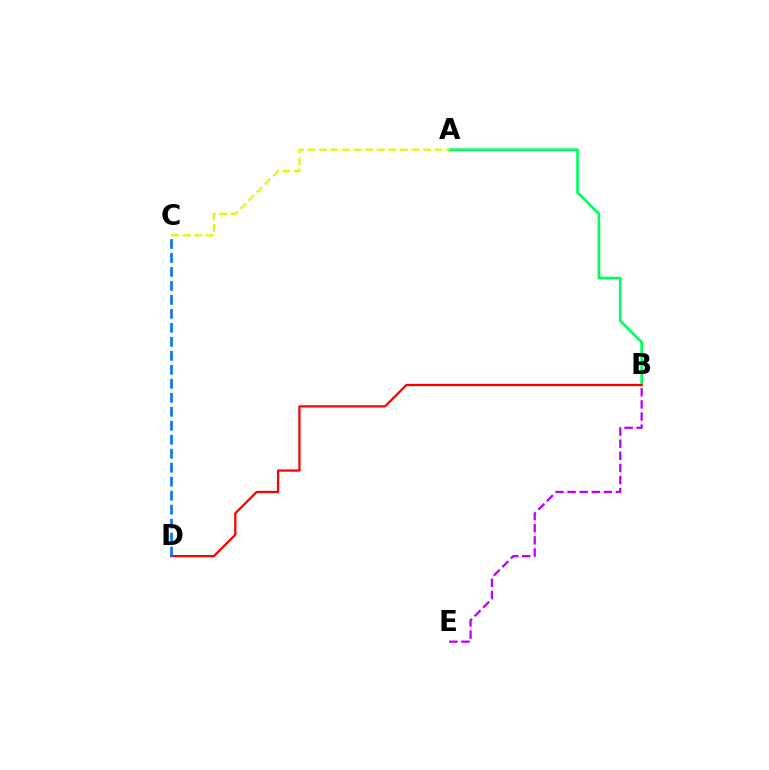{('B', 'E'): [{'color': '#b900ff', 'line_style': 'dashed', 'thickness': 1.65}], ('A', 'B'): [{'color': '#00ff5c', 'line_style': 'solid', 'thickness': 1.93}], ('A', 'C'): [{'color': '#d1ff00', 'line_style': 'dashed', 'thickness': 1.57}], ('B', 'D'): [{'color': '#ff0000', 'line_style': 'solid', 'thickness': 1.63}], ('C', 'D'): [{'color': '#0074ff', 'line_style': 'dashed', 'thickness': 1.9}]}